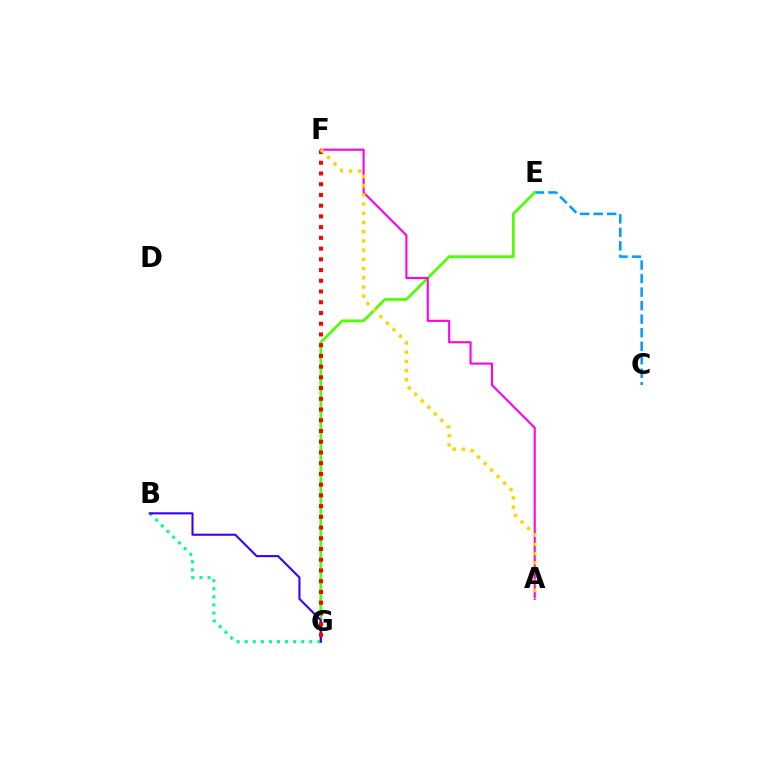{('C', 'E'): [{'color': '#009eff', 'line_style': 'dashed', 'thickness': 1.84}], ('B', 'G'): [{'color': '#00ff86', 'line_style': 'dotted', 'thickness': 2.19}, {'color': '#3700ff', 'line_style': 'solid', 'thickness': 1.51}], ('E', 'G'): [{'color': '#4fff00', 'line_style': 'solid', 'thickness': 1.98}], ('F', 'G'): [{'color': '#ff0000', 'line_style': 'dotted', 'thickness': 2.92}], ('A', 'F'): [{'color': '#ff00ed', 'line_style': 'solid', 'thickness': 1.52}, {'color': '#ffd500', 'line_style': 'dotted', 'thickness': 2.5}]}